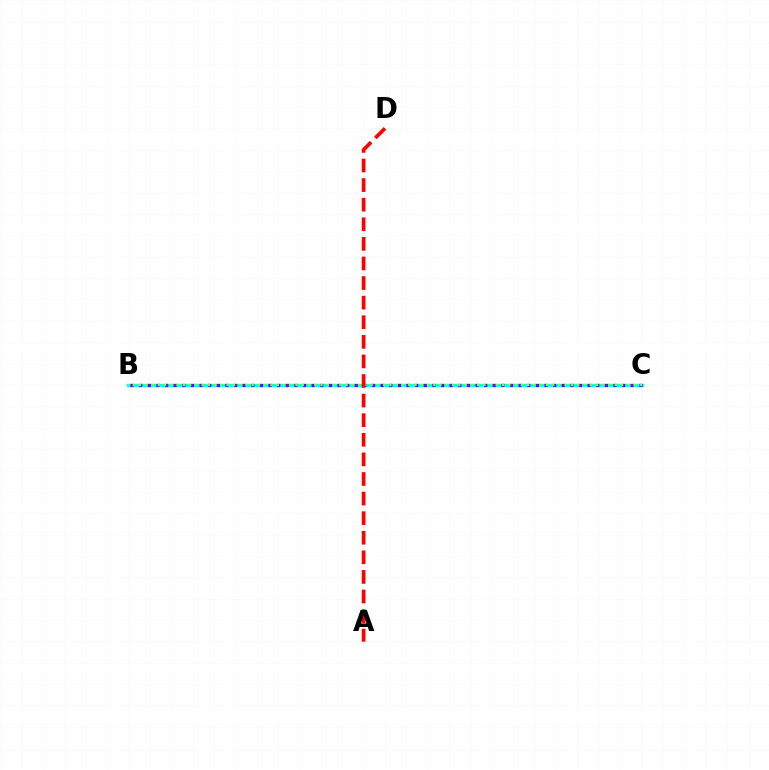{('B', 'C'): [{'color': '#00fff6', 'line_style': 'solid', 'thickness': 2.41}, {'color': '#7200ff', 'line_style': 'dotted', 'thickness': 2.34}, {'color': '#84ff00', 'line_style': 'dotted', 'thickness': 1.7}], ('A', 'D'): [{'color': '#ff0000', 'line_style': 'dashed', 'thickness': 2.66}]}